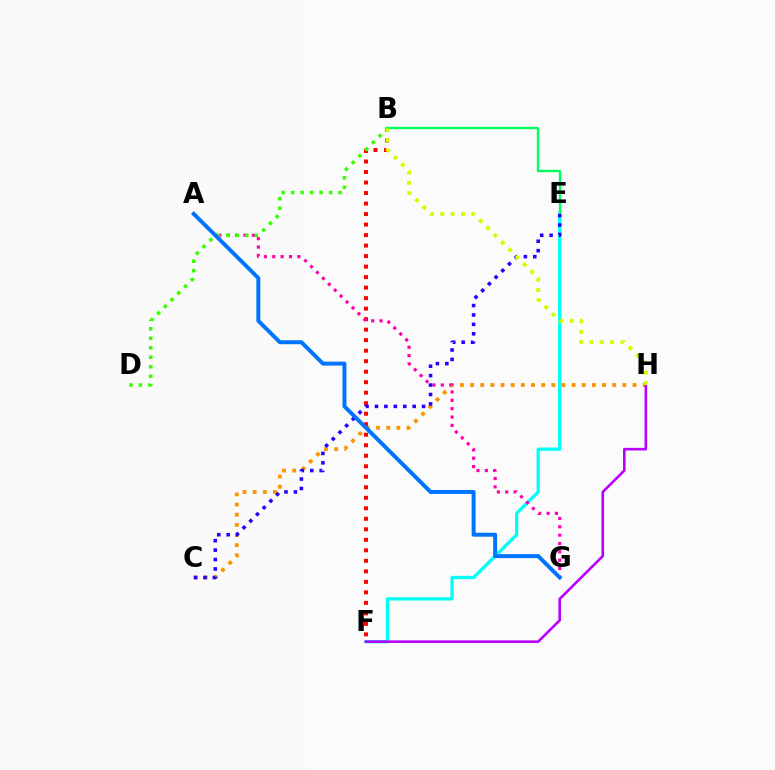{('E', 'F'): [{'color': '#00fff6', 'line_style': 'solid', 'thickness': 2.37}], ('B', 'F'): [{'color': '#ff0000', 'line_style': 'dotted', 'thickness': 2.86}], ('C', 'H'): [{'color': '#ff9400', 'line_style': 'dotted', 'thickness': 2.76}], ('A', 'G'): [{'color': '#ff00ac', 'line_style': 'dotted', 'thickness': 2.27}, {'color': '#0074ff', 'line_style': 'solid', 'thickness': 2.85}], ('B', 'D'): [{'color': '#3dff00', 'line_style': 'dotted', 'thickness': 2.58}], ('F', 'H'): [{'color': '#b900ff', 'line_style': 'solid', 'thickness': 1.88}], ('B', 'E'): [{'color': '#00ff5c', 'line_style': 'solid', 'thickness': 1.7}], ('C', 'E'): [{'color': '#2500ff', 'line_style': 'dotted', 'thickness': 2.56}], ('B', 'H'): [{'color': '#d1ff00', 'line_style': 'dotted', 'thickness': 2.81}]}